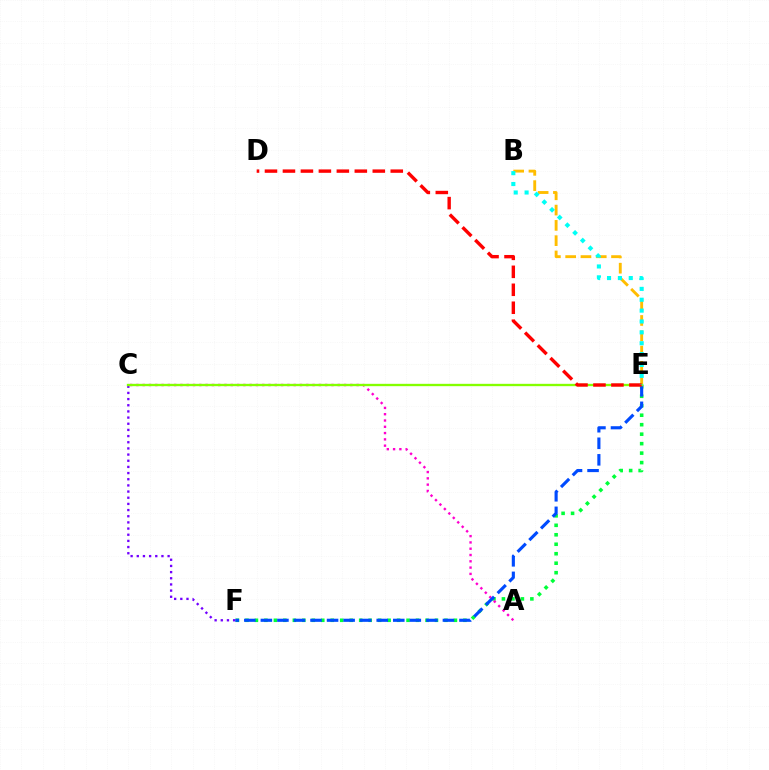{('C', 'F'): [{'color': '#7200ff', 'line_style': 'dotted', 'thickness': 1.68}], ('E', 'F'): [{'color': '#00ff39', 'line_style': 'dotted', 'thickness': 2.57}, {'color': '#004bff', 'line_style': 'dashed', 'thickness': 2.25}], ('B', 'E'): [{'color': '#ffbd00', 'line_style': 'dashed', 'thickness': 2.08}, {'color': '#00fff6', 'line_style': 'dotted', 'thickness': 2.95}], ('A', 'C'): [{'color': '#ff00cf', 'line_style': 'dotted', 'thickness': 1.71}], ('C', 'E'): [{'color': '#84ff00', 'line_style': 'solid', 'thickness': 1.69}], ('D', 'E'): [{'color': '#ff0000', 'line_style': 'dashed', 'thickness': 2.44}]}